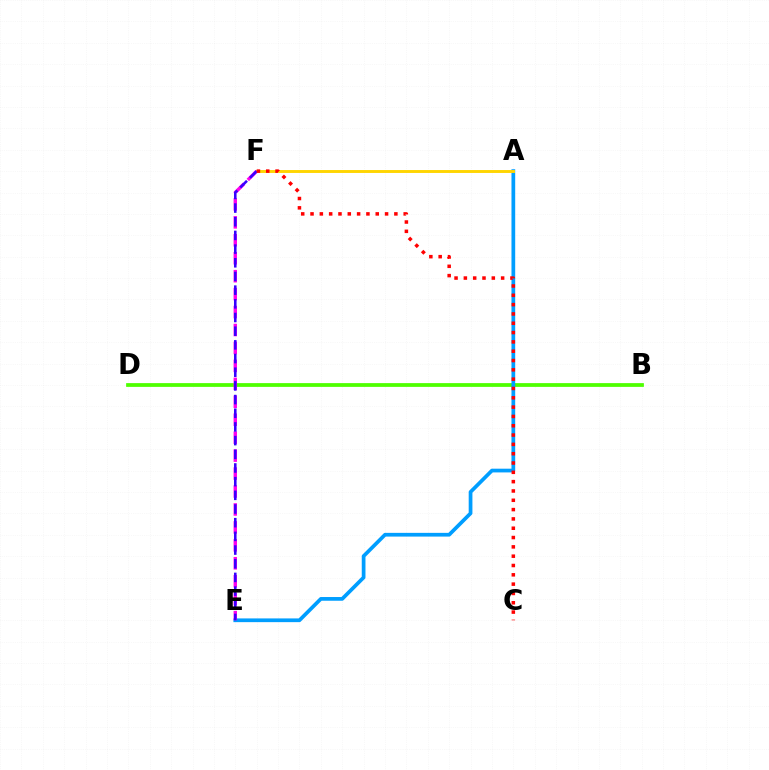{('B', 'D'): [{'color': '#00ff86', 'line_style': 'solid', 'thickness': 1.61}, {'color': '#4fff00', 'line_style': 'solid', 'thickness': 2.69}], ('A', 'E'): [{'color': '#009eff', 'line_style': 'solid', 'thickness': 2.68}], ('A', 'F'): [{'color': '#ffd500', 'line_style': 'solid', 'thickness': 2.09}], ('E', 'F'): [{'color': '#ff00ed', 'line_style': 'dashed', 'thickness': 2.44}, {'color': '#3700ff', 'line_style': 'dashed', 'thickness': 1.86}], ('C', 'F'): [{'color': '#ff0000', 'line_style': 'dotted', 'thickness': 2.53}]}